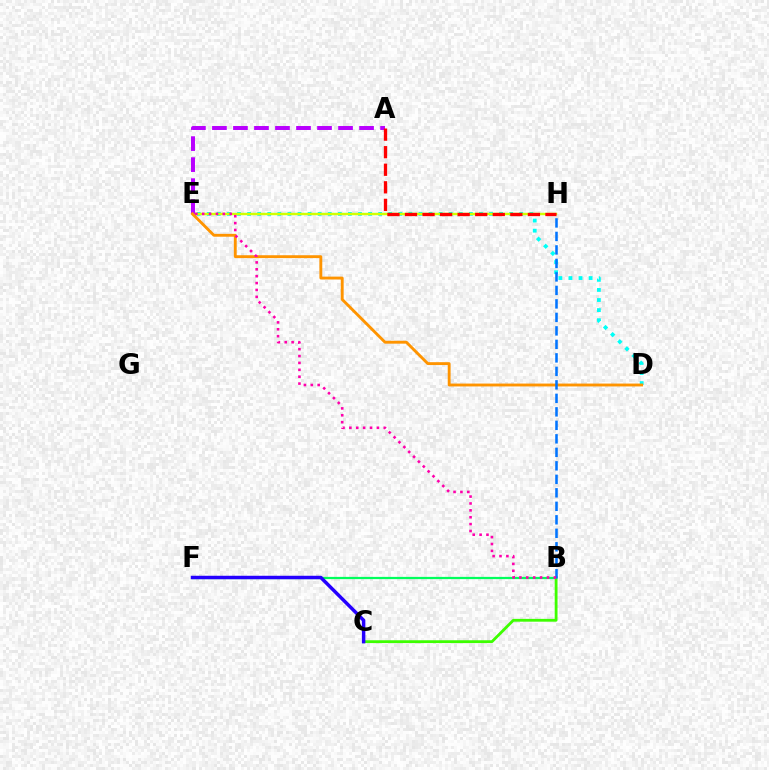{('D', 'E'): [{'color': '#00fff6', 'line_style': 'dotted', 'thickness': 2.74}, {'color': '#ff9400', 'line_style': 'solid', 'thickness': 2.07}], ('B', 'C'): [{'color': '#3dff00', 'line_style': 'solid', 'thickness': 2.02}], ('B', 'F'): [{'color': '#00ff5c', 'line_style': 'solid', 'thickness': 1.61}], ('C', 'F'): [{'color': '#2500ff', 'line_style': 'solid', 'thickness': 2.5}], ('E', 'H'): [{'color': '#d1ff00', 'line_style': 'solid', 'thickness': 1.75}], ('A', 'E'): [{'color': '#b900ff', 'line_style': 'dashed', 'thickness': 2.86}], ('B', 'H'): [{'color': '#0074ff', 'line_style': 'dashed', 'thickness': 1.83}], ('A', 'H'): [{'color': '#ff0000', 'line_style': 'dashed', 'thickness': 2.39}], ('B', 'E'): [{'color': '#ff00ac', 'line_style': 'dotted', 'thickness': 1.87}]}